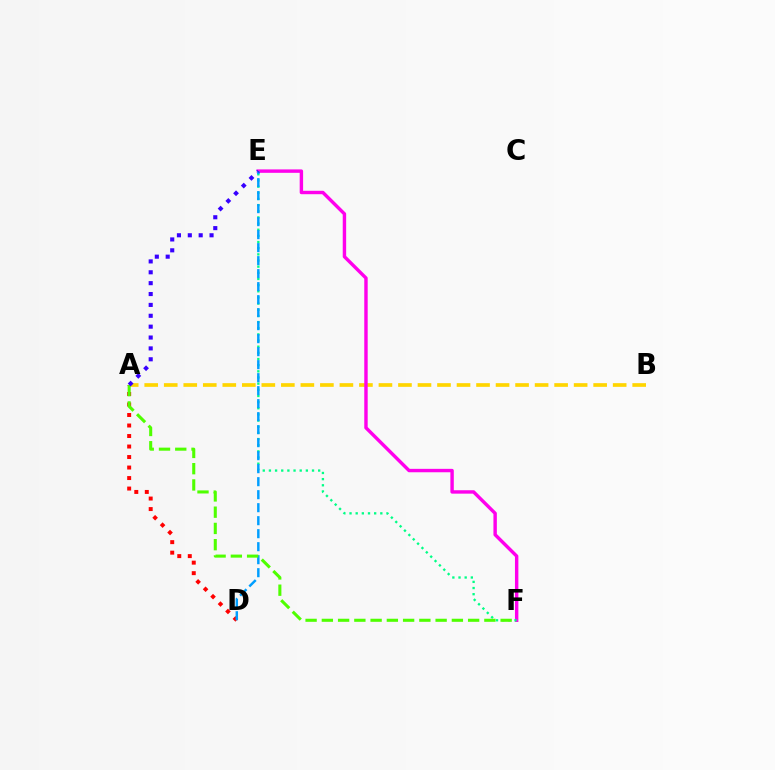{('A', 'D'): [{'color': '#ff0000', 'line_style': 'dotted', 'thickness': 2.86}], ('A', 'B'): [{'color': '#ffd500', 'line_style': 'dashed', 'thickness': 2.65}], ('E', 'F'): [{'color': '#ff00ed', 'line_style': 'solid', 'thickness': 2.46}, {'color': '#00ff86', 'line_style': 'dotted', 'thickness': 1.67}], ('D', 'E'): [{'color': '#009eff', 'line_style': 'dashed', 'thickness': 1.77}], ('A', 'F'): [{'color': '#4fff00', 'line_style': 'dashed', 'thickness': 2.21}], ('A', 'E'): [{'color': '#3700ff', 'line_style': 'dotted', 'thickness': 2.95}]}